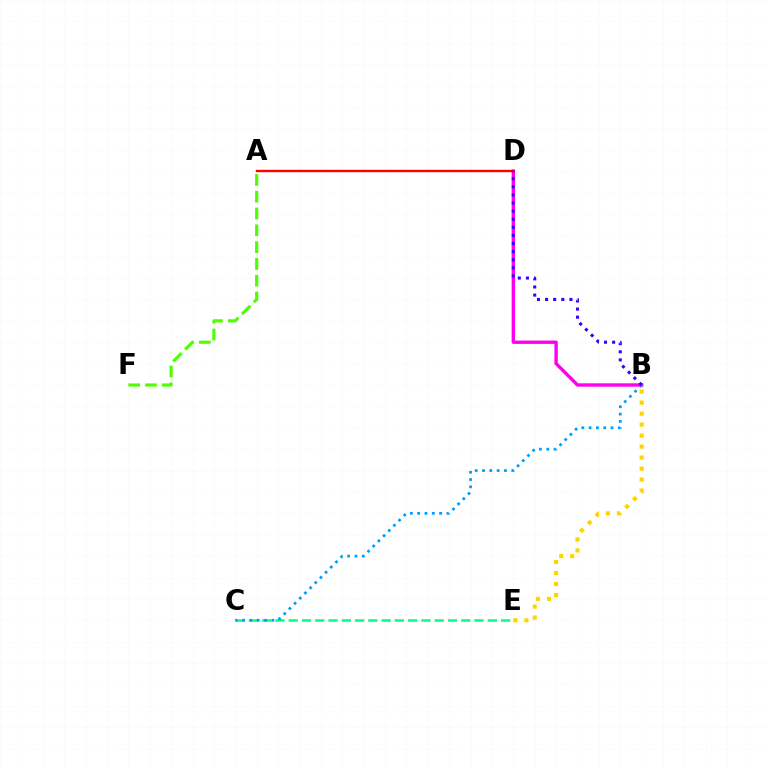{('B', 'E'): [{'color': '#ffd500', 'line_style': 'dotted', 'thickness': 2.99}], ('C', 'E'): [{'color': '#00ff86', 'line_style': 'dashed', 'thickness': 1.8}], ('B', 'D'): [{'color': '#ff00ed', 'line_style': 'solid', 'thickness': 2.44}, {'color': '#3700ff', 'line_style': 'dotted', 'thickness': 2.2}], ('B', 'C'): [{'color': '#009eff', 'line_style': 'dotted', 'thickness': 1.99}], ('A', 'D'): [{'color': '#ff0000', 'line_style': 'solid', 'thickness': 1.74}], ('A', 'F'): [{'color': '#4fff00', 'line_style': 'dashed', 'thickness': 2.28}]}